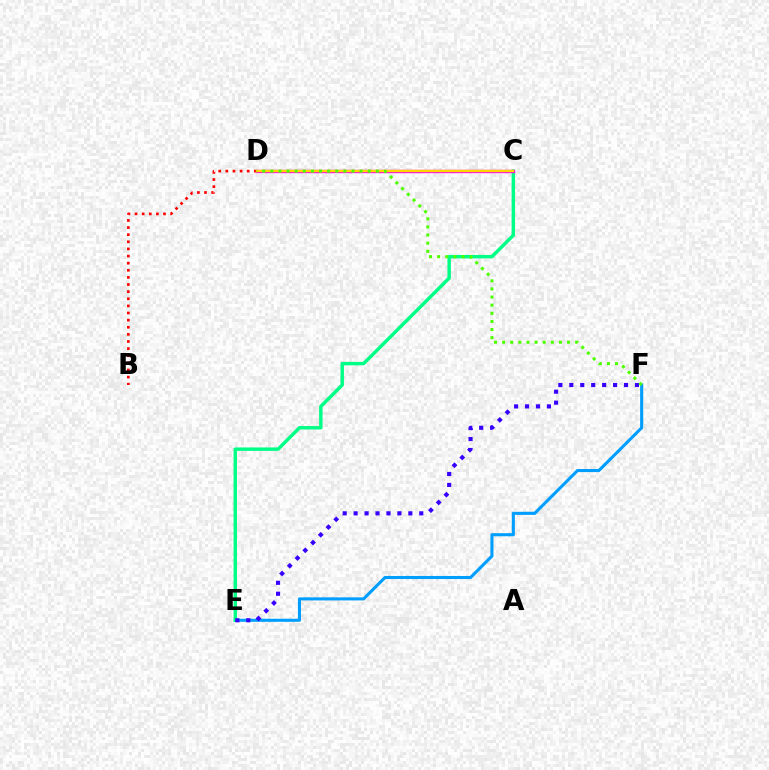{('E', 'F'): [{'color': '#009eff', 'line_style': 'solid', 'thickness': 2.21}, {'color': '#3700ff', 'line_style': 'dotted', 'thickness': 2.97}], ('C', 'E'): [{'color': '#00ff86', 'line_style': 'solid', 'thickness': 2.48}], ('C', 'D'): [{'color': '#ff00ed', 'line_style': 'solid', 'thickness': 2.42}, {'color': '#ffd500', 'line_style': 'solid', 'thickness': 1.72}], ('B', 'D'): [{'color': '#ff0000', 'line_style': 'dotted', 'thickness': 1.93}], ('D', 'F'): [{'color': '#4fff00', 'line_style': 'dotted', 'thickness': 2.21}]}